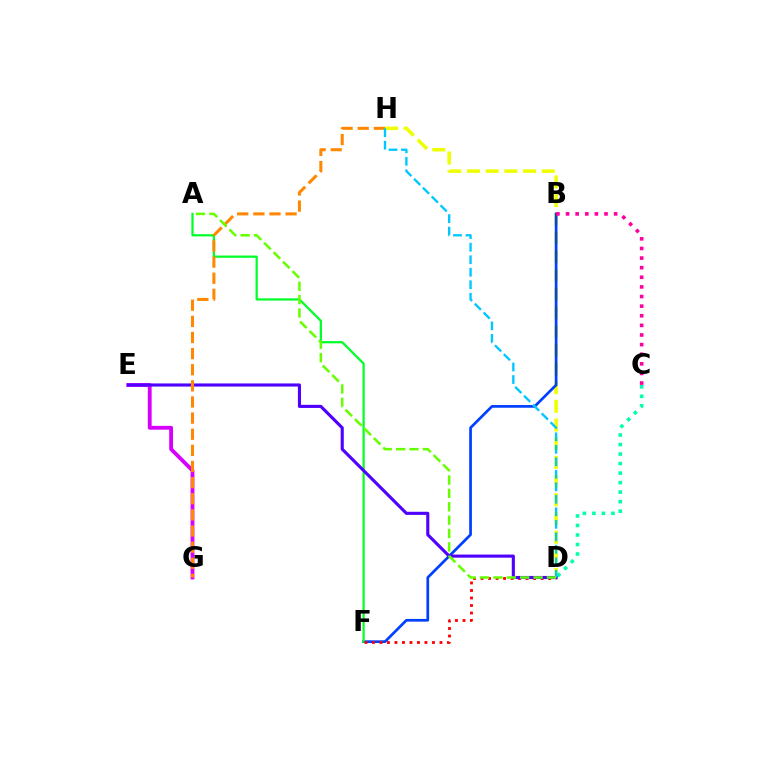{('D', 'H'): [{'color': '#eeff00', 'line_style': 'dashed', 'thickness': 2.54}, {'color': '#00c7ff', 'line_style': 'dashed', 'thickness': 1.7}], ('B', 'F'): [{'color': '#003fff', 'line_style': 'solid', 'thickness': 1.94}], ('A', 'F'): [{'color': '#00ff27', 'line_style': 'solid', 'thickness': 1.61}], ('E', 'G'): [{'color': '#d600ff', 'line_style': 'solid', 'thickness': 2.76}], ('C', 'D'): [{'color': '#00ffaf', 'line_style': 'dotted', 'thickness': 2.59}], ('D', 'F'): [{'color': '#ff0000', 'line_style': 'dotted', 'thickness': 2.04}], ('D', 'E'): [{'color': '#4f00ff', 'line_style': 'solid', 'thickness': 2.24}], ('G', 'H'): [{'color': '#ff8800', 'line_style': 'dashed', 'thickness': 2.19}], ('B', 'C'): [{'color': '#ff00a0', 'line_style': 'dotted', 'thickness': 2.61}], ('A', 'D'): [{'color': '#66ff00', 'line_style': 'dashed', 'thickness': 1.82}]}